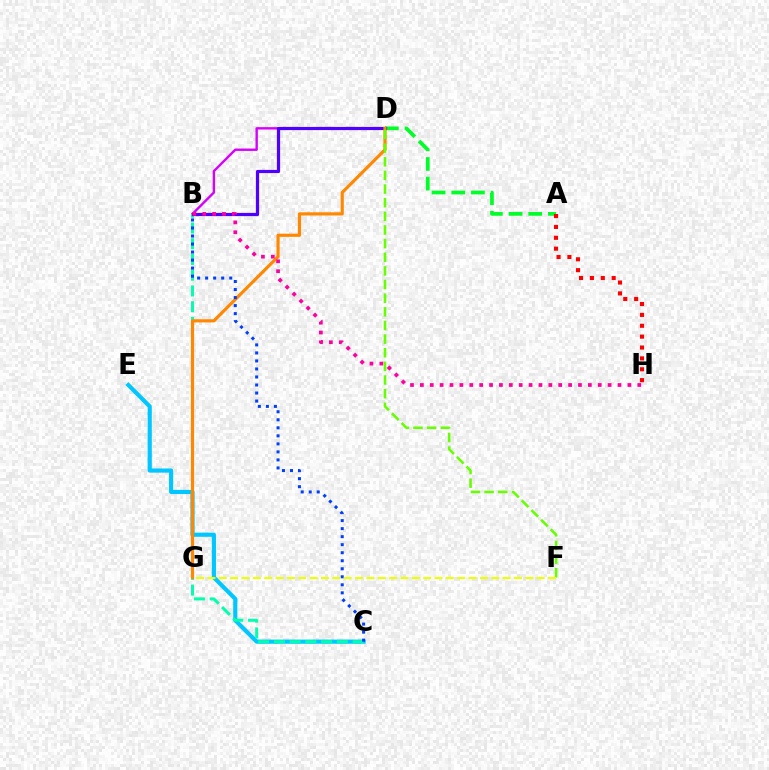{('C', 'E'): [{'color': '#00c7ff', 'line_style': 'solid', 'thickness': 2.99}], ('A', 'D'): [{'color': '#00ff27', 'line_style': 'dashed', 'thickness': 2.67}], ('B', 'D'): [{'color': '#d600ff', 'line_style': 'solid', 'thickness': 1.72}, {'color': '#4f00ff', 'line_style': 'solid', 'thickness': 2.3}], ('B', 'C'): [{'color': '#00ffaf', 'line_style': 'dashed', 'thickness': 2.14}, {'color': '#003fff', 'line_style': 'dotted', 'thickness': 2.18}], ('D', 'G'): [{'color': '#ff8800', 'line_style': 'solid', 'thickness': 2.28}], ('D', 'F'): [{'color': '#66ff00', 'line_style': 'dashed', 'thickness': 1.85}], ('B', 'H'): [{'color': '#ff00a0', 'line_style': 'dotted', 'thickness': 2.68}], ('F', 'G'): [{'color': '#eeff00', 'line_style': 'dashed', 'thickness': 1.54}], ('A', 'H'): [{'color': '#ff0000', 'line_style': 'dotted', 'thickness': 2.95}]}